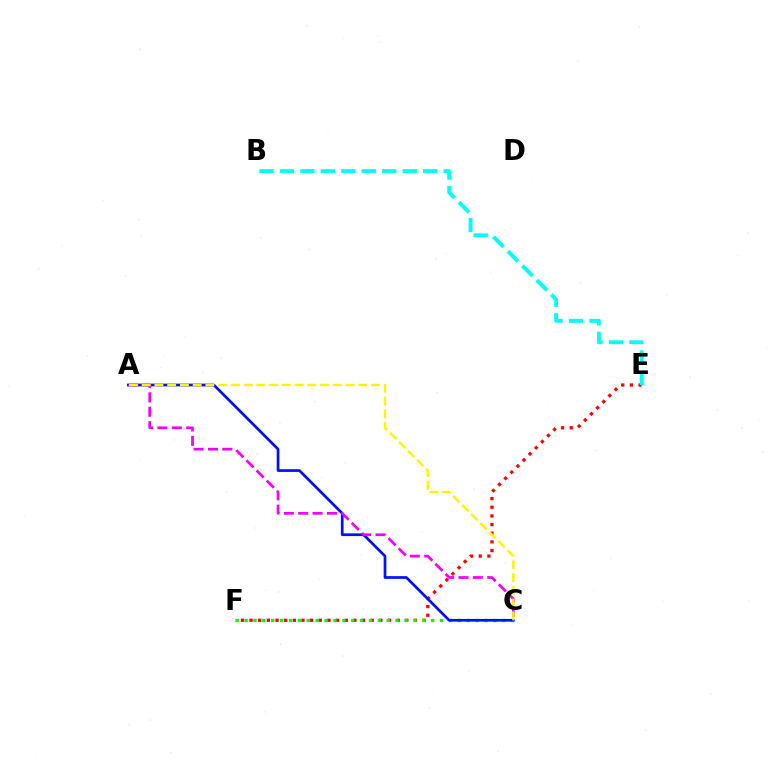{('E', 'F'): [{'color': '#ff0000', 'line_style': 'dotted', 'thickness': 2.35}], ('B', 'E'): [{'color': '#00fff6', 'line_style': 'dashed', 'thickness': 2.78}], ('C', 'F'): [{'color': '#08ff00', 'line_style': 'dotted', 'thickness': 2.41}], ('A', 'C'): [{'color': '#0010ff', 'line_style': 'solid', 'thickness': 1.96}, {'color': '#ee00ff', 'line_style': 'dashed', 'thickness': 1.95}, {'color': '#fcf500', 'line_style': 'dashed', 'thickness': 1.73}]}